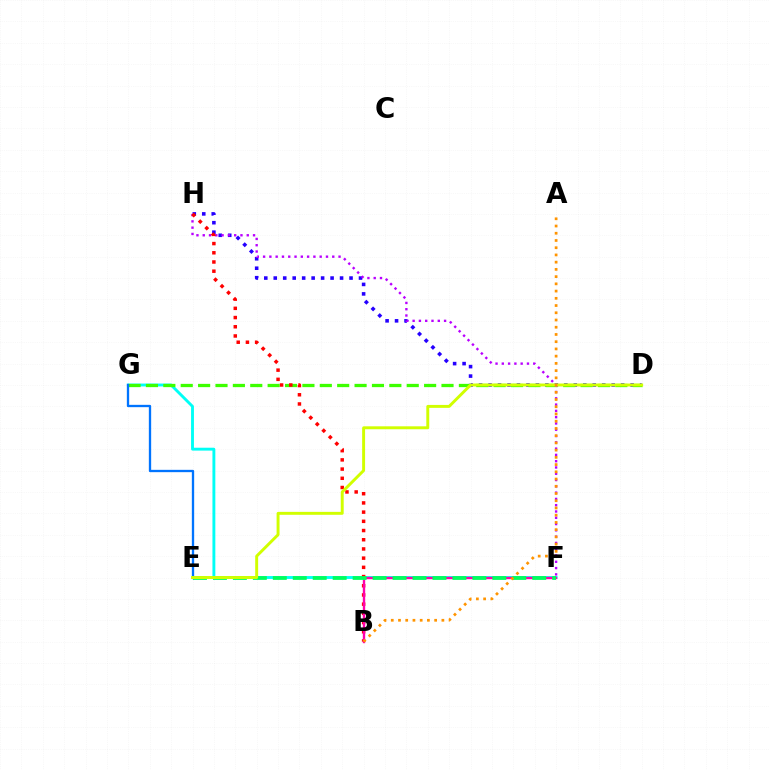{('F', 'G'): [{'color': '#00fff6', 'line_style': 'solid', 'thickness': 2.08}], ('D', 'H'): [{'color': '#2500ff', 'line_style': 'dotted', 'thickness': 2.57}], ('D', 'G'): [{'color': '#3dff00', 'line_style': 'dashed', 'thickness': 2.36}], ('F', 'H'): [{'color': '#b900ff', 'line_style': 'dotted', 'thickness': 1.71}], ('B', 'H'): [{'color': '#ff0000', 'line_style': 'dotted', 'thickness': 2.5}], ('B', 'F'): [{'color': '#ff00ac', 'line_style': 'solid', 'thickness': 1.71}], ('E', 'F'): [{'color': '#00ff5c', 'line_style': 'dashed', 'thickness': 2.71}], ('E', 'G'): [{'color': '#0074ff', 'line_style': 'solid', 'thickness': 1.67}], ('D', 'E'): [{'color': '#d1ff00', 'line_style': 'solid', 'thickness': 2.11}], ('A', 'B'): [{'color': '#ff9400', 'line_style': 'dotted', 'thickness': 1.96}]}